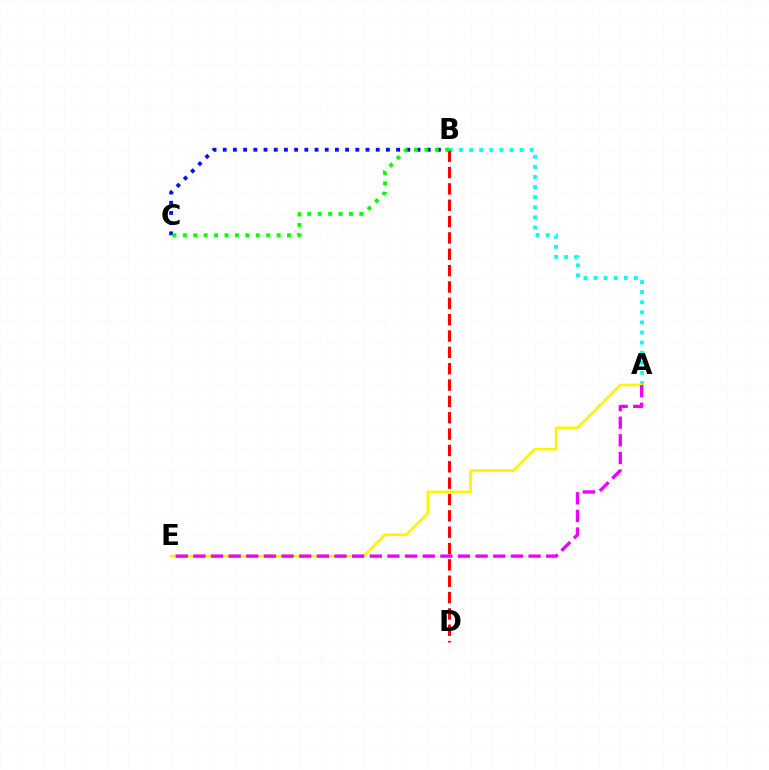{('B', 'C'): [{'color': '#0010ff', 'line_style': 'dotted', 'thickness': 2.77}, {'color': '#08ff00', 'line_style': 'dotted', 'thickness': 2.83}], ('A', 'B'): [{'color': '#00fff6', 'line_style': 'dotted', 'thickness': 2.74}], ('B', 'D'): [{'color': '#ff0000', 'line_style': 'dashed', 'thickness': 2.22}], ('A', 'E'): [{'color': '#fcf500', 'line_style': 'solid', 'thickness': 1.91}, {'color': '#ee00ff', 'line_style': 'dashed', 'thickness': 2.4}]}